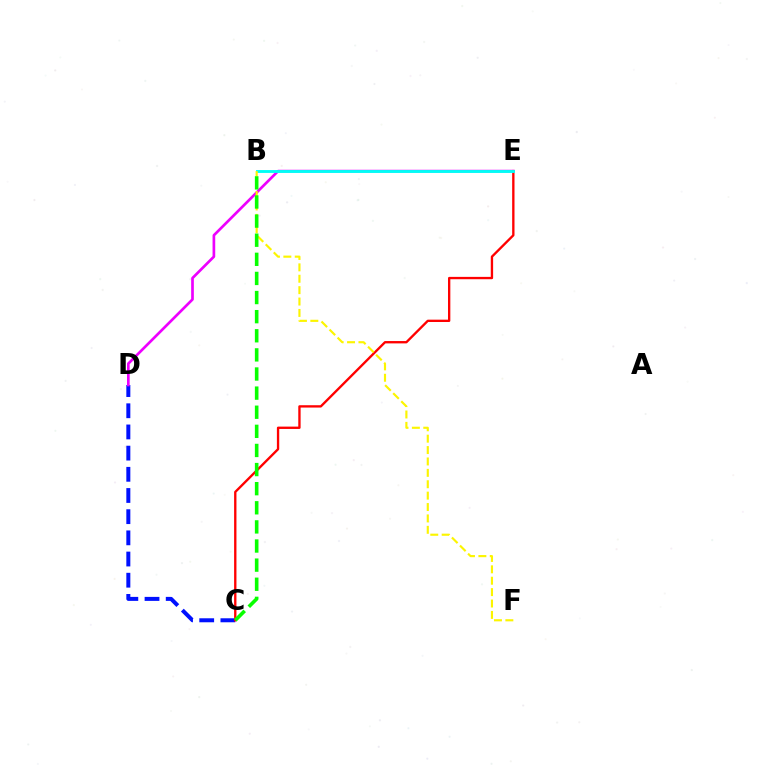{('C', 'D'): [{'color': '#0010ff', 'line_style': 'dashed', 'thickness': 2.88}], ('D', 'E'): [{'color': '#ee00ff', 'line_style': 'solid', 'thickness': 1.93}], ('C', 'E'): [{'color': '#ff0000', 'line_style': 'solid', 'thickness': 1.69}], ('B', 'E'): [{'color': '#00fff6', 'line_style': 'solid', 'thickness': 2.06}], ('B', 'F'): [{'color': '#fcf500', 'line_style': 'dashed', 'thickness': 1.55}], ('B', 'C'): [{'color': '#08ff00', 'line_style': 'dashed', 'thickness': 2.6}]}